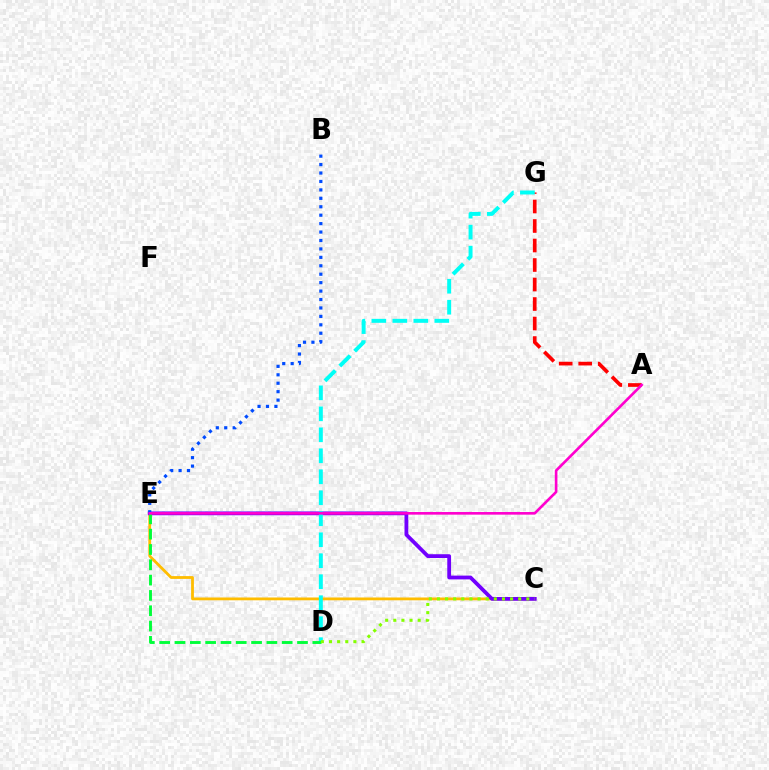{('C', 'E'): [{'color': '#ffbd00', 'line_style': 'solid', 'thickness': 2.01}, {'color': '#7200ff', 'line_style': 'solid', 'thickness': 2.73}], ('A', 'G'): [{'color': '#ff0000', 'line_style': 'dashed', 'thickness': 2.65}], ('D', 'G'): [{'color': '#00fff6', 'line_style': 'dashed', 'thickness': 2.85}], ('D', 'E'): [{'color': '#00ff39', 'line_style': 'dashed', 'thickness': 2.08}], ('B', 'E'): [{'color': '#004bff', 'line_style': 'dotted', 'thickness': 2.29}], ('A', 'E'): [{'color': '#ff00cf', 'line_style': 'solid', 'thickness': 1.89}], ('C', 'D'): [{'color': '#84ff00', 'line_style': 'dotted', 'thickness': 2.21}]}